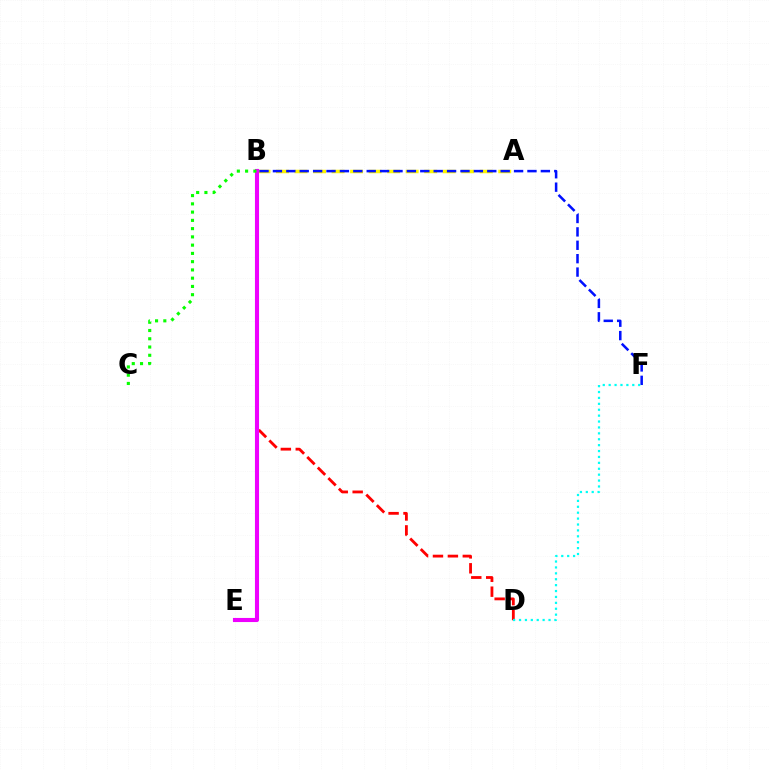{('A', 'B'): [{'color': '#fcf500', 'line_style': 'dashed', 'thickness': 2.52}], ('B', 'D'): [{'color': '#ff0000', 'line_style': 'dashed', 'thickness': 2.03}], ('B', 'F'): [{'color': '#0010ff', 'line_style': 'dashed', 'thickness': 1.82}], ('B', 'E'): [{'color': '#ee00ff', 'line_style': 'solid', 'thickness': 2.96}], ('D', 'F'): [{'color': '#00fff6', 'line_style': 'dotted', 'thickness': 1.6}], ('B', 'C'): [{'color': '#08ff00', 'line_style': 'dotted', 'thickness': 2.24}]}